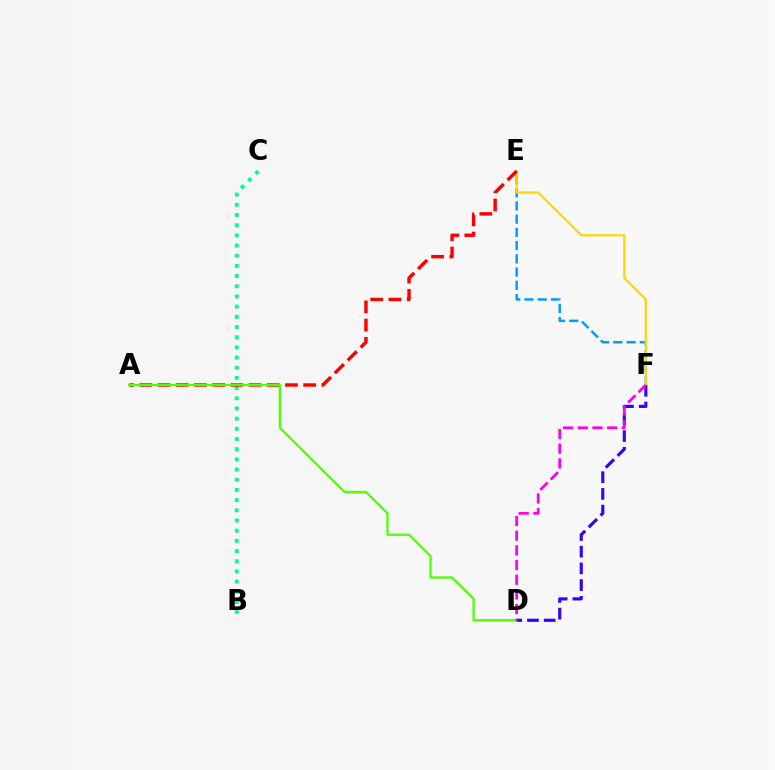{('E', 'F'): [{'color': '#009eff', 'line_style': 'dashed', 'thickness': 1.8}, {'color': '#ffd500', 'line_style': 'solid', 'thickness': 1.58}], ('B', 'C'): [{'color': '#00ff86', 'line_style': 'dotted', 'thickness': 2.77}], ('A', 'E'): [{'color': '#ff0000', 'line_style': 'dashed', 'thickness': 2.47}], ('A', 'D'): [{'color': '#4fff00', 'line_style': 'solid', 'thickness': 1.63}], ('D', 'F'): [{'color': '#3700ff', 'line_style': 'dashed', 'thickness': 2.27}, {'color': '#ff00ed', 'line_style': 'dashed', 'thickness': 1.99}]}